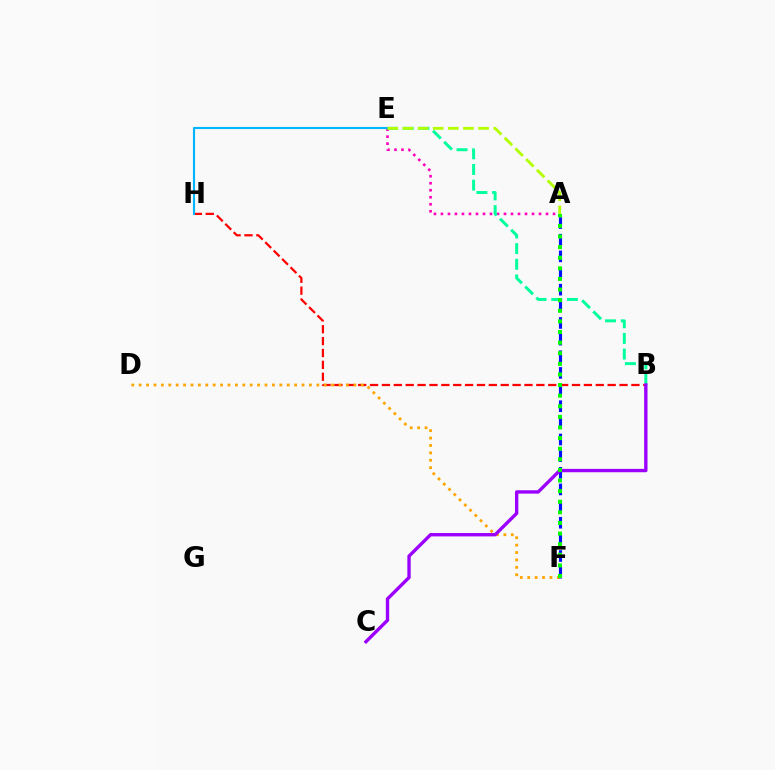{('B', 'H'): [{'color': '#ff0000', 'line_style': 'dashed', 'thickness': 1.61}], ('D', 'F'): [{'color': '#ffa500', 'line_style': 'dotted', 'thickness': 2.01}], ('A', 'E'): [{'color': '#ff00bd', 'line_style': 'dotted', 'thickness': 1.9}, {'color': '#b3ff00', 'line_style': 'dashed', 'thickness': 2.06}], ('B', 'E'): [{'color': '#00ff9d', 'line_style': 'dashed', 'thickness': 2.13}], ('A', 'F'): [{'color': '#0010ff', 'line_style': 'dashed', 'thickness': 2.26}, {'color': '#08ff00', 'line_style': 'dotted', 'thickness': 2.88}], ('B', 'C'): [{'color': '#9b00ff', 'line_style': 'solid', 'thickness': 2.42}], ('E', 'H'): [{'color': '#00b5ff', 'line_style': 'solid', 'thickness': 1.52}]}